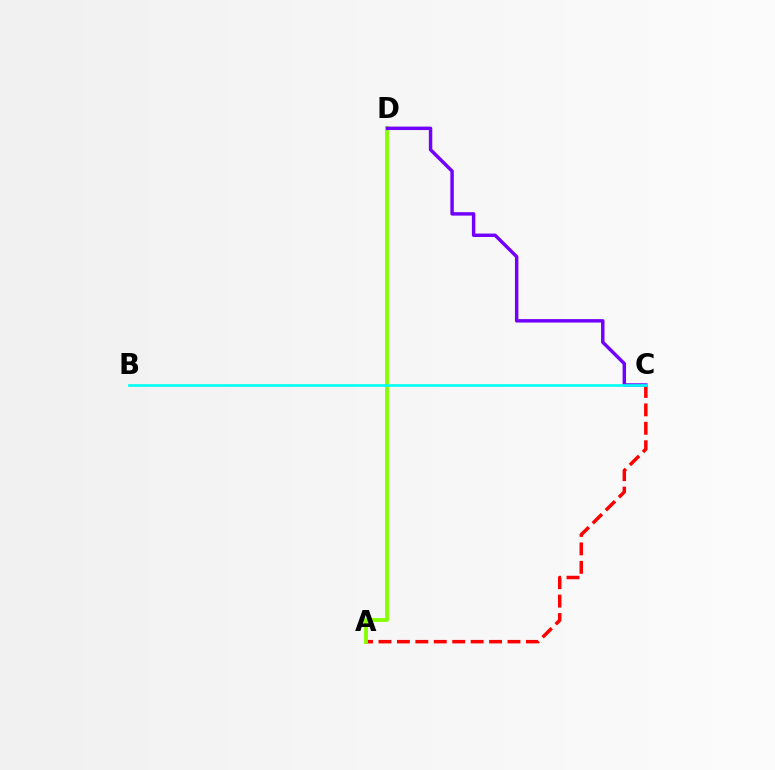{('A', 'C'): [{'color': '#ff0000', 'line_style': 'dashed', 'thickness': 2.5}], ('A', 'D'): [{'color': '#84ff00', 'line_style': 'solid', 'thickness': 2.75}], ('C', 'D'): [{'color': '#7200ff', 'line_style': 'solid', 'thickness': 2.47}], ('B', 'C'): [{'color': '#00fff6', 'line_style': 'solid', 'thickness': 1.92}]}